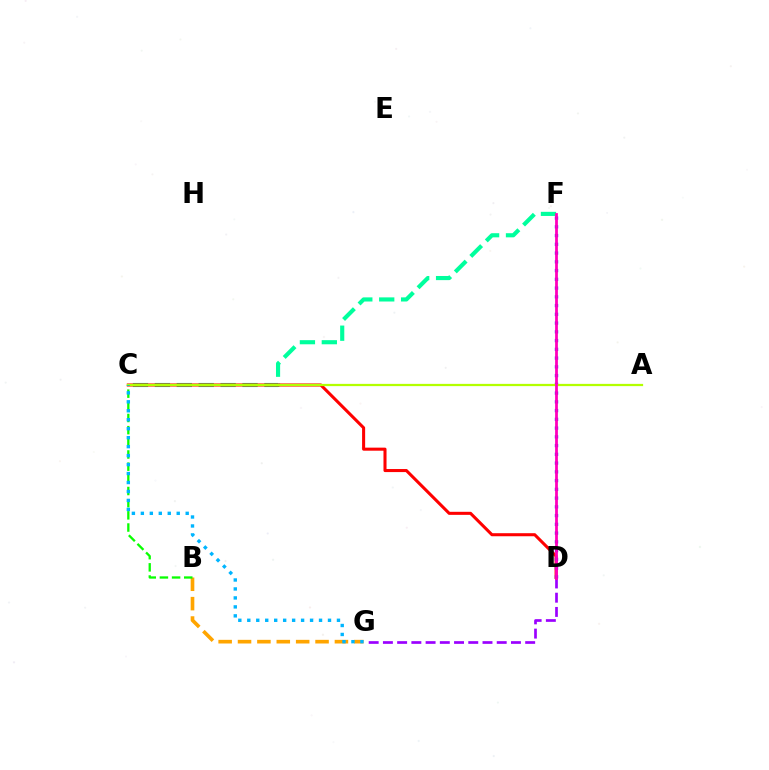{('C', 'F'): [{'color': '#00ff9d', 'line_style': 'dashed', 'thickness': 2.98}], ('B', 'G'): [{'color': '#ffa500', 'line_style': 'dashed', 'thickness': 2.63}], ('C', 'D'): [{'color': '#ff0000', 'line_style': 'solid', 'thickness': 2.2}], ('D', 'G'): [{'color': '#9b00ff', 'line_style': 'dashed', 'thickness': 1.93}], ('D', 'F'): [{'color': '#0010ff', 'line_style': 'dotted', 'thickness': 2.38}, {'color': '#ff00bd', 'line_style': 'solid', 'thickness': 2.0}], ('A', 'C'): [{'color': '#b3ff00', 'line_style': 'solid', 'thickness': 1.62}], ('B', 'C'): [{'color': '#08ff00', 'line_style': 'dashed', 'thickness': 1.65}], ('C', 'G'): [{'color': '#00b5ff', 'line_style': 'dotted', 'thickness': 2.44}]}